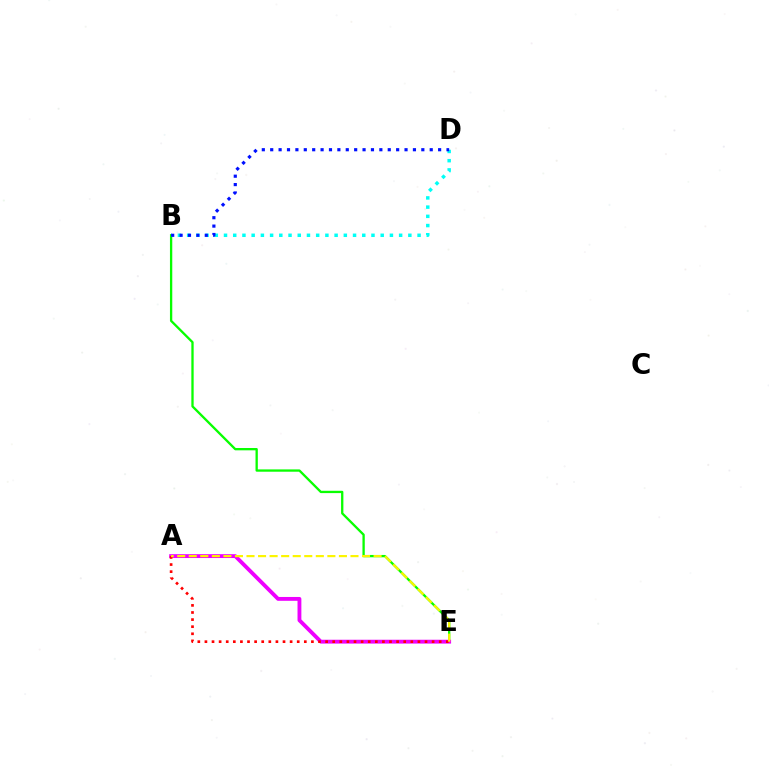{('B', 'E'): [{'color': '#08ff00', 'line_style': 'solid', 'thickness': 1.67}], ('B', 'D'): [{'color': '#00fff6', 'line_style': 'dotted', 'thickness': 2.5}, {'color': '#0010ff', 'line_style': 'dotted', 'thickness': 2.28}], ('A', 'E'): [{'color': '#ee00ff', 'line_style': 'solid', 'thickness': 2.77}, {'color': '#ff0000', 'line_style': 'dotted', 'thickness': 1.93}, {'color': '#fcf500', 'line_style': 'dashed', 'thickness': 1.57}]}